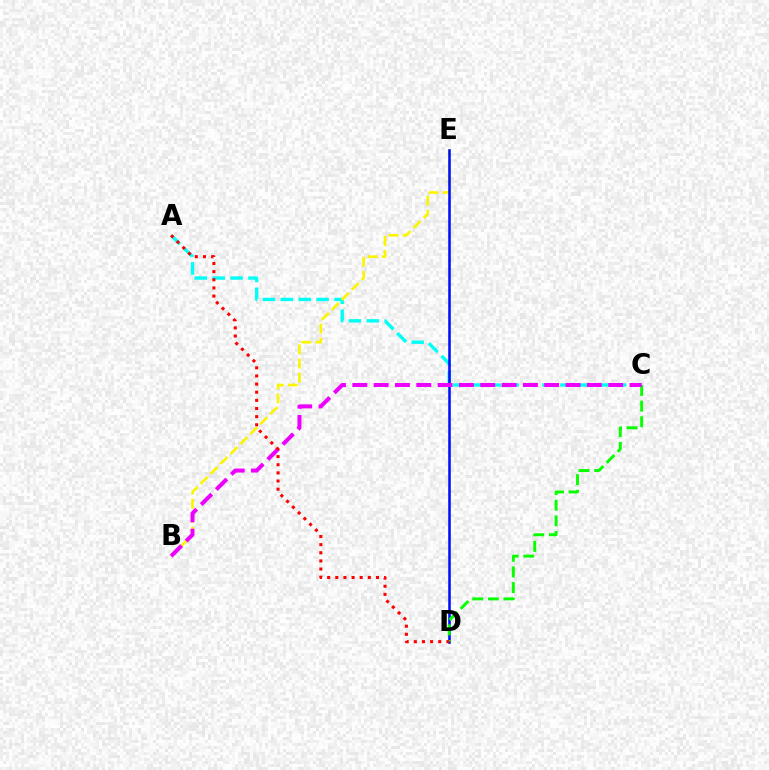{('A', 'C'): [{'color': '#00fff6', 'line_style': 'dashed', 'thickness': 2.43}], ('B', 'E'): [{'color': '#fcf500', 'line_style': 'dashed', 'thickness': 1.91}], ('D', 'E'): [{'color': '#0010ff', 'line_style': 'solid', 'thickness': 1.85}], ('C', 'D'): [{'color': '#08ff00', 'line_style': 'dashed', 'thickness': 2.13}], ('B', 'C'): [{'color': '#ee00ff', 'line_style': 'dashed', 'thickness': 2.9}], ('A', 'D'): [{'color': '#ff0000', 'line_style': 'dotted', 'thickness': 2.21}]}